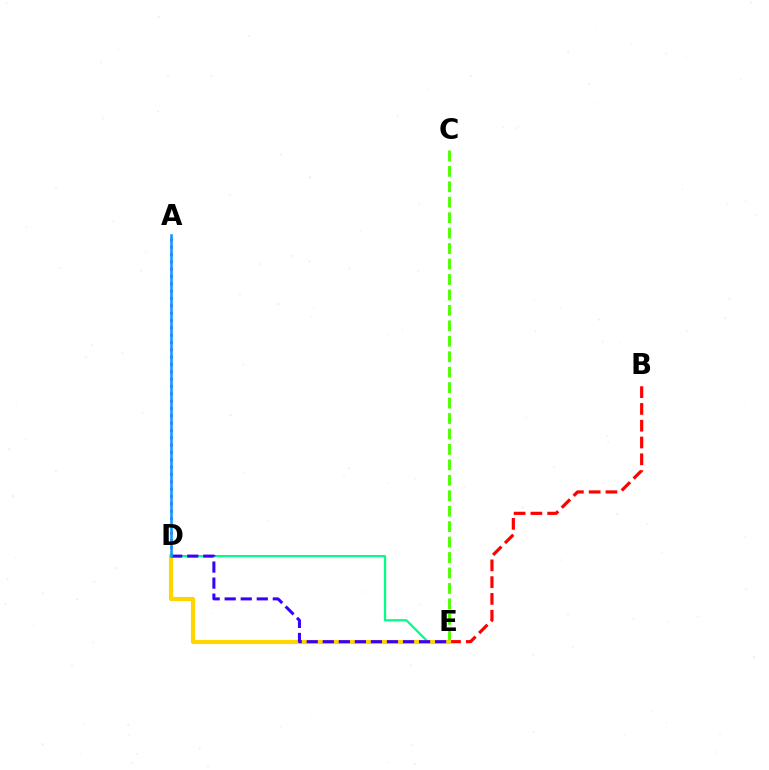{('B', 'E'): [{'color': '#ff0000', 'line_style': 'dashed', 'thickness': 2.28}], ('A', 'D'): [{'color': '#ff00ed', 'line_style': 'dotted', 'thickness': 1.99}, {'color': '#009eff', 'line_style': 'solid', 'thickness': 1.83}], ('D', 'E'): [{'color': '#00ff86', 'line_style': 'solid', 'thickness': 1.62}, {'color': '#ffd500', 'line_style': 'solid', 'thickness': 2.98}, {'color': '#3700ff', 'line_style': 'dashed', 'thickness': 2.18}], ('C', 'E'): [{'color': '#4fff00', 'line_style': 'dashed', 'thickness': 2.1}]}